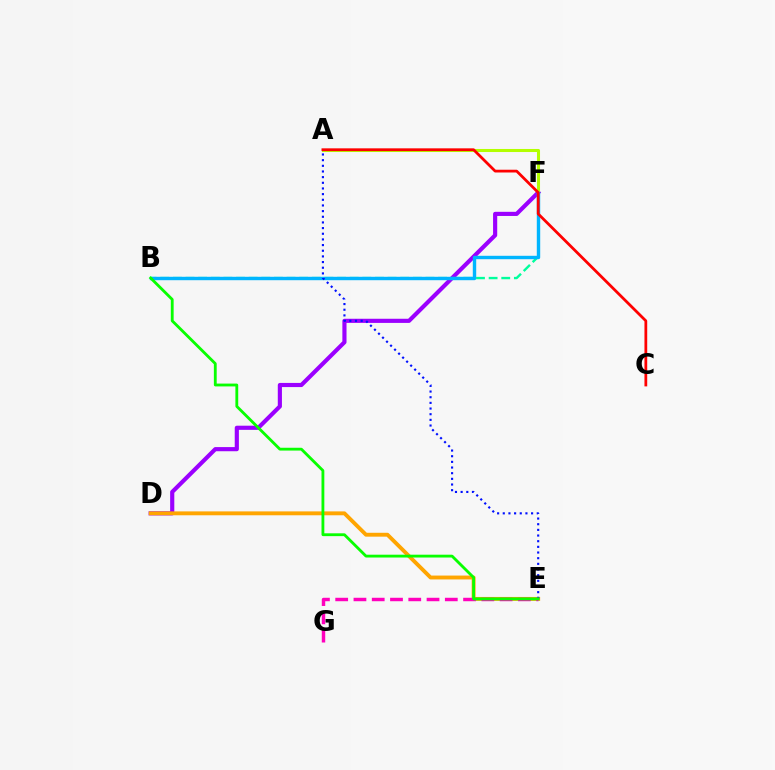{('D', 'F'): [{'color': '#9b00ff', 'line_style': 'solid', 'thickness': 2.99}], ('D', 'E'): [{'color': '#ffa500', 'line_style': 'solid', 'thickness': 2.79}], ('B', 'F'): [{'color': '#00ff9d', 'line_style': 'dashed', 'thickness': 1.72}, {'color': '#00b5ff', 'line_style': 'solid', 'thickness': 2.45}], ('A', 'F'): [{'color': '#b3ff00', 'line_style': 'solid', 'thickness': 2.2}], ('A', 'E'): [{'color': '#0010ff', 'line_style': 'dotted', 'thickness': 1.54}], ('E', 'G'): [{'color': '#ff00bd', 'line_style': 'dashed', 'thickness': 2.48}], ('B', 'E'): [{'color': '#08ff00', 'line_style': 'solid', 'thickness': 2.03}], ('A', 'C'): [{'color': '#ff0000', 'line_style': 'solid', 'thickness': 1.99}]}